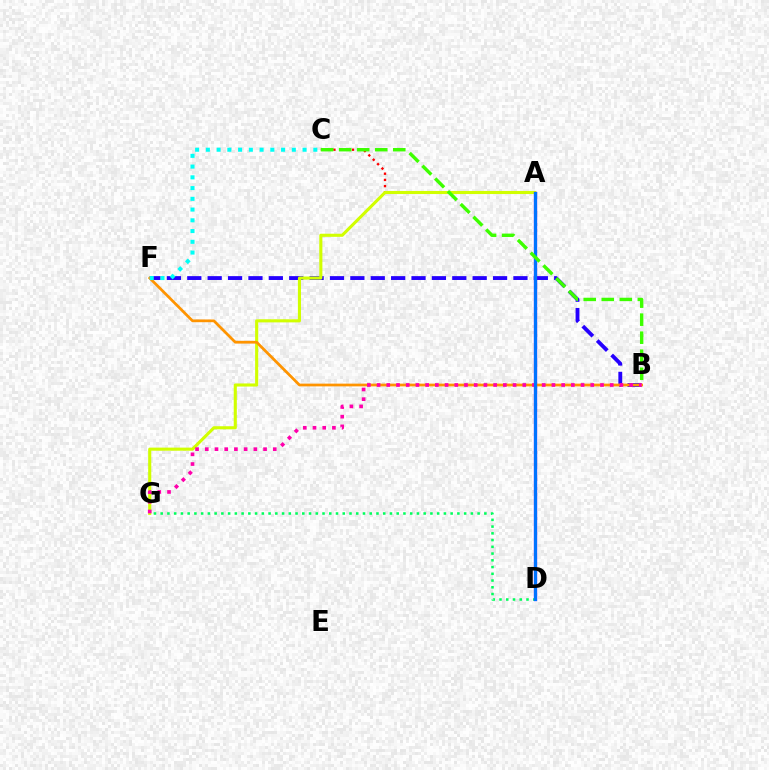{('B', 'F'): [{'color': '#2500ff', 'line_style': 'dashed', 'thickness': 2.77}, {'color': '#ff9400', 'line_style': 'solid', 'thickness': 1.97}], ('A', 'C'): [{'color': '#ff0000', 'line_style': 'dotted', 'thickness': 1.69}], ('D', 'G'): [{'color': '#00ff5c', 'line_style': 'dotted', 'thickness': 1.83}], ('A', 'G'): [{'color': '#d1ff00', 'line_style': 'solid', 'thickness': 2.23}], ('A', 'D'): [{'color': '#b900ff', 'line_style': 'solid', 'thickness': 2.33}, {'color': '#0074ff', 'line_style': 'solid', 'thickness': 2.3}], ('C', 'F'): [{'color': '#00fff6', 'line_style': 'dotted', 'thickness': 2.92}], ('B', 'G'): [{'color': '#ff00ac', 'line_style': 'dotted', 'thickness': 2.64}], ('B', 'C'): [{'color': '#3dff00', 'line_style': 'dashed', 'thickness': 2.45}]}